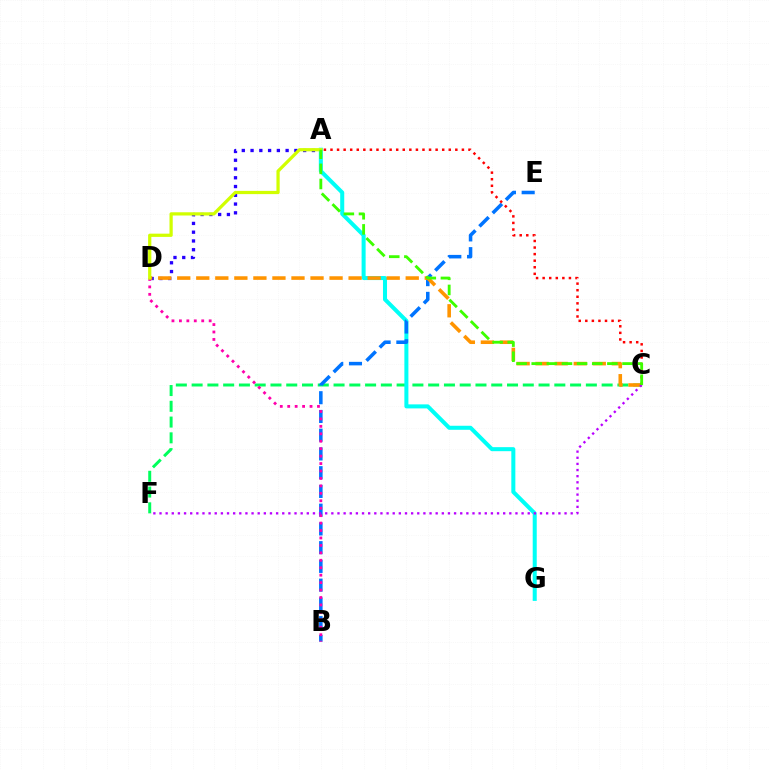{('C', 'F'): [{'color': '#00ff5c', 'line_style': 'dashed', 'thickness': 2.14}, {'color': '#b900ff', 'line_style': 'dotted', 'thickness': 1.67}], ('A', 'G'): [{'color': '#00fff6', 'line_style': 'solid', 'thickness': 2.9}], ('B', 'E'): [{'color': '#0074ff', 'line_style': 'dashed', 'thickness': 2.55}], ('A', 'D'): [{'color': '#2500ff', 'line_style': 'dotted', 'thickness': 2.38}, {'color': '#d1ff00', 'line_style': 'solid', 'thickness': 2.33}], ('C', 'D'): [{'color': '#ff9400', 'line_style': 'dashed', 'thickness': 2.59}], ('B', 'D'): [{'color': '#ff00ac', 'line_style': 'dotted', 'thickness': 2.02}], ('A', 'C'): [{'color': '#ff0000', 'line_style': 'dotted', 'thickness': 1.79}, {'color': '#3dff00', 'line_style': 'dashed', 'thickness': 2.06}]}